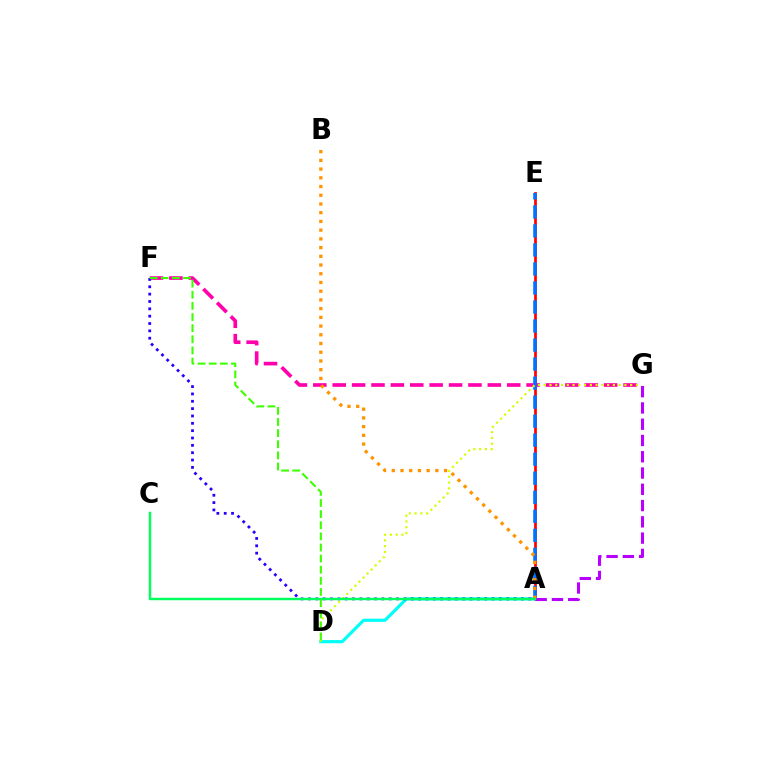{('A', 'E'): [{'color': '#ff0000', 'line_style': 'solid', 'thickness': 1.96}, {'color': '#0074ff', 'line_style': 'dashed', 'thickness': 2.58}], ('A', 'D'): [{'color': '#00fff6', 'line_style': 'solid', 'thickness': 2.29}], ('F', 'G'): [{'color': '#ff00ac', 'line_style': 'dashed', 'thickness': 2.63}], ('A', 'G'): [{'color': '#b900ff', 'line_style': 'dashed', 'thickness': 2.21}], ('A', 'F'): [{'color': '#2500ff', 'line_style': 'dotted', 'thickness': 2.0}], ('D', 'G'): [{'color': '#d1ff00', 'line_style': 'dotted', 'thickness': 1.57}], ('A', 'B'): [{'color': '#ff9400', 'line_style': 'dotted', 'thickness': 2.37}], ('A', 'C'): [{'color': '#00ff5c', 'line_style': 'solid', 'thickness': 1.76}], ('D', 'F'): [{'color': '#3dff00', 'line_style': 'dashed', 'thickness': 1.51}]}